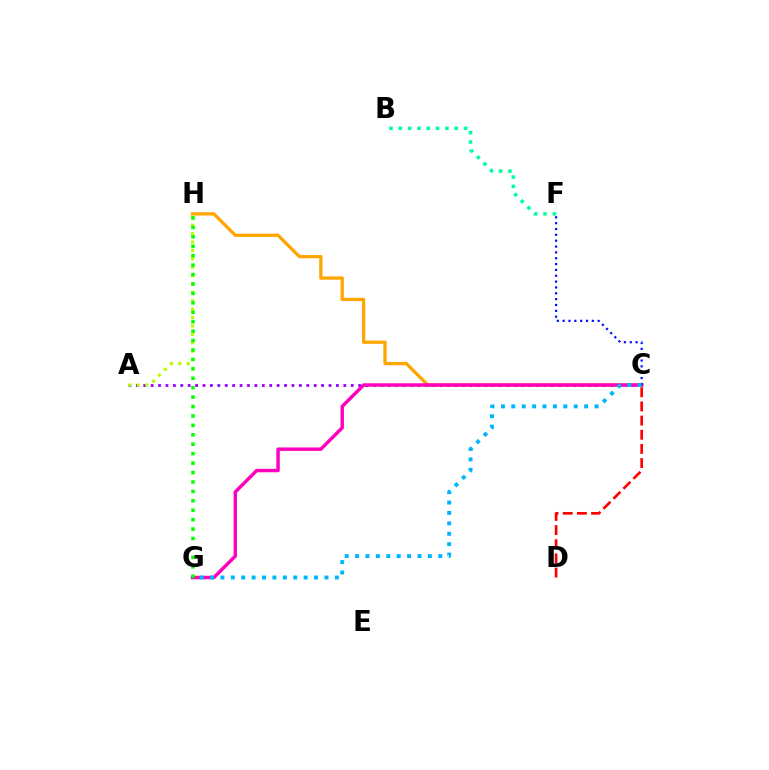{('C', 'H'): [{'color': '#ffa500', 'line_style': 'solid', 'thickness': 2.36}], ('A', 'C'): [{'color': '#9b00ff', 'line_style': 'dotted', 'thickness': 2.01}], ('B', 'F'): [{'color': '#00ff9d', 'line_style': 'dotted', 'thickness': 2.53}], ('C', 'D'): [{'color': '#ff0000', 'line_style': 'dashed', 'thickness': 1.92}], ('C', 'G'): [{'color': '#ff00bd', 'line_style': 'solid', 'thickness': 2.48}, {'color': '#00b5ff', 'line_style': 'dotted', 'thickness': 2.83}], ('C', 'F'): [{'color': '#0010ff', 'line_style': 'dotted', 'thickness': 1.59}], ('A', 'H'): [{'color': '#b3ff00', 'line_style': 'dotted', 'thickness': 2.28}], ('G', 'H'): [{'color': '#08ff00', 'line_style': 'dotted', 'thickness': 2.56}]}